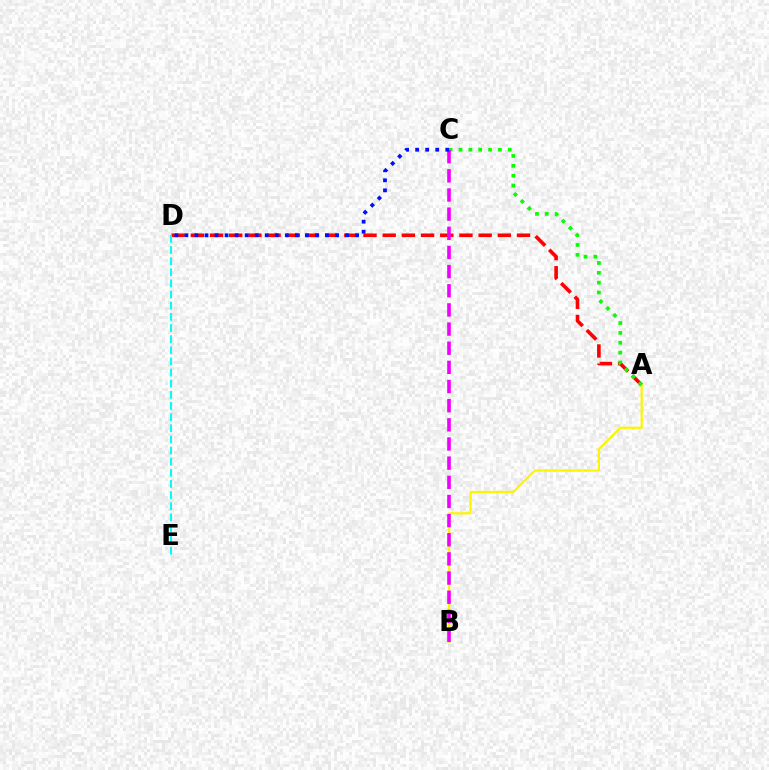{('A', 'D'): [{'color': '#ff0000', 'line_style': 'dashed', 'thickness': 2.61}], ('A', 'B'): [{'color': '#fcf500', 'line_style': 'solid', 'thickness': 1.6}], ('A', 'C'): [{'color': '#08ff00', 'line_style': 'dotted', 'thickness': 2.68}], ('B', 'C'): [{'color': '#ee00ff', 'line_style': 'dashed', 'thickness': 2.6}], ('D', 'E'): [{'color': '#00fff6', 'line_style': 'dashed', 'thickness': 1.51}], ('C', 'D'): [{'color': '#0010ff', 'line_style': 'dotted', 'thickness': 2.73}]}